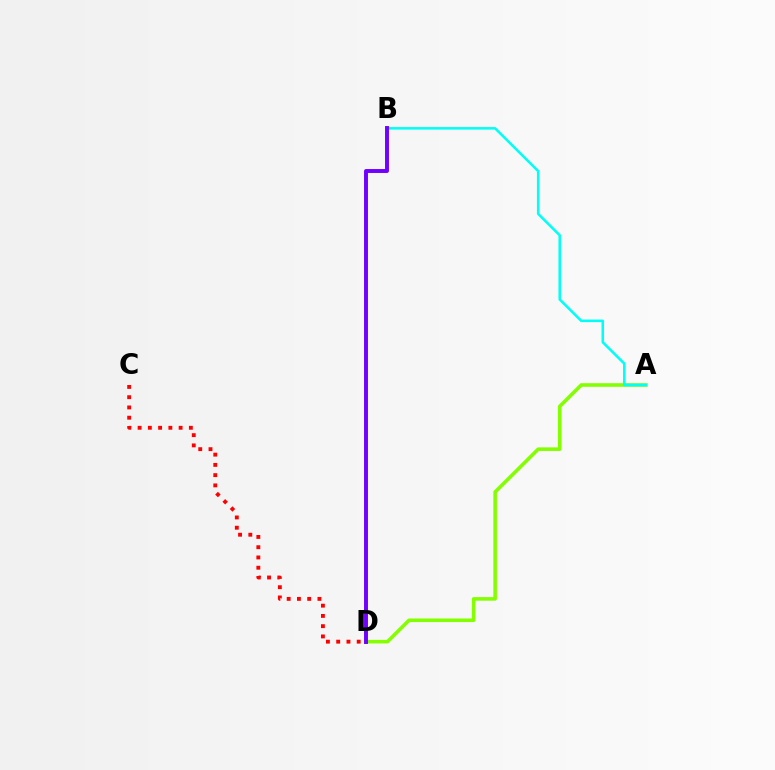{('A', 'D'): [{'color': '#84ff00', 'line_style': 'solid', 'thickness': 2.58}], ('A', 'B'): [{'color': '#00fff6', 'line_style': 'solid', 'thickness': 1.83}], ('B', 'D'): [{'color': '#7200ff', 'line_style': 'solid', 'thickness': 2.83}], ('C', 'D'): [{'color': '#ff0000', 'line_style': 'dotted', 'thickness': 2.79}]}